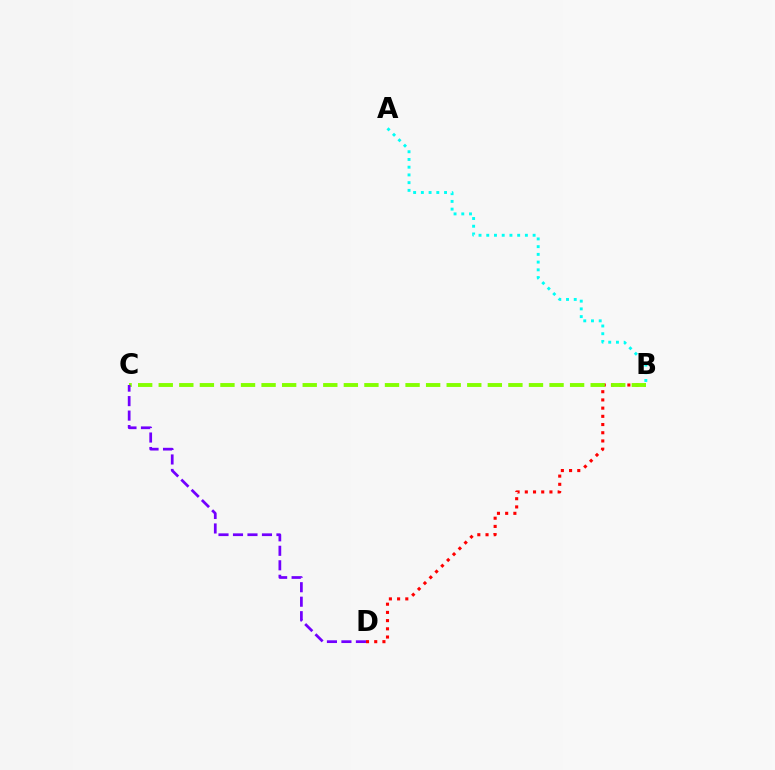{('A', 'B'): [{'color': '#00fff6', 'line_style': 'dotted', 'thickness': 2.1}], ('B', 'D'): [{'color': '#ff0000', 'line_style': 'dotted', 'thickness': 2.23}], ('B', 'C'): [{'color': '#84ff00', 'line_style': 'dashed', 'thickness': 2.79}], ('C', 'D'): [{'color': '#7200ff', 'line_style': 'dashed', 'thickness': 1.97}]}